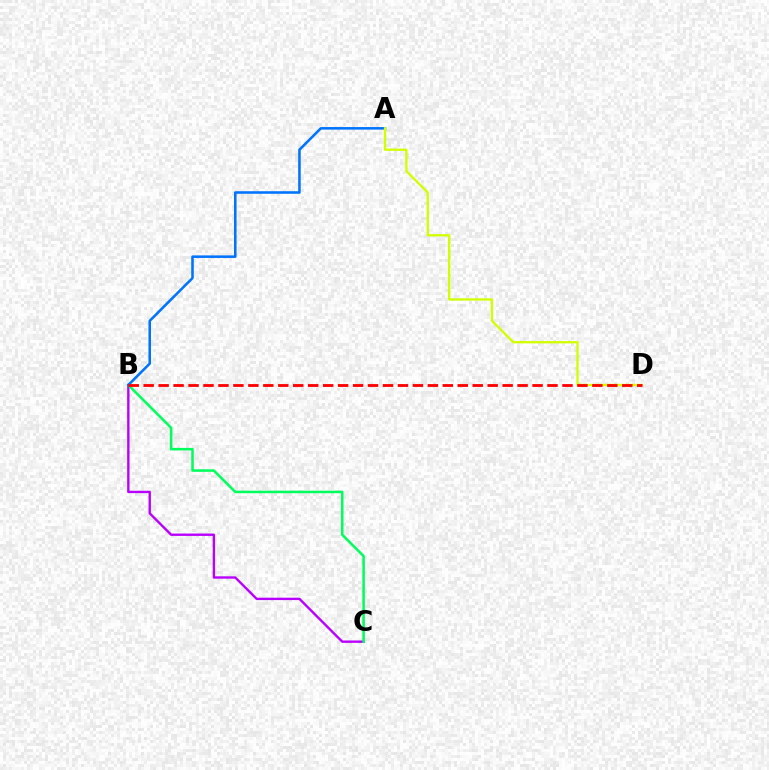{('B', 'C'): [{'color': '#b900ff', 'line_style': 'solid', 'thickness': 1.71}, {'color': '#00ff5c', 'line_style': 'solid', 'thickness': 1.83}], ('A', 'B'): [{'color': '#0074ff', 'line_style': 'solid', 'thickness': 1.84}], ('A', 'D'): [{'color': '#d1ff00', 'line_style': 'solid', 'thickness': 1.67}], ('B', 'D'): [{'color': '#ff0000', 'line_style': 'dashed', 'thickness': 2.03}]}